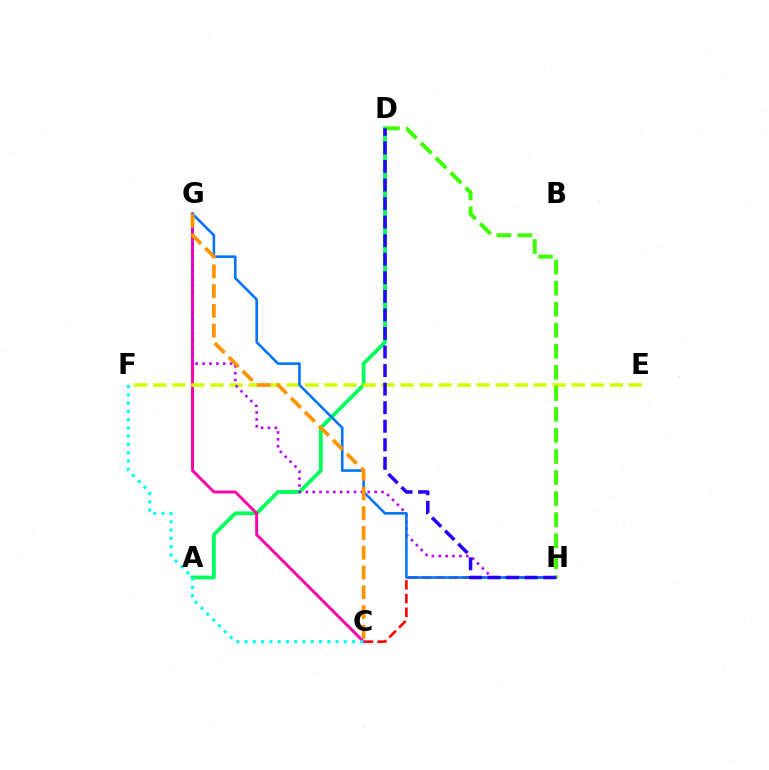{('A', 'D'): [{'color': '#00ff5c', 'line_style': 'solid', 'thickness': 2.73}], ('C', 'H'): [{'color': '#ff0000', 'line_style': 'dashed', 'thickness': 1.86}], ('C', 'G'): [{'color': '#ff00ac', 'line_style': 'solid', 'thickness': 2.1}, {'color': '#ff9400', 'line_style': 'dashed', 'thickness': 2.69}], ('E', 'F'): [{'color': '#d1ff00', 'line_style': 'dashed', 'thickness': 2.58}], ('G', 'H'): [{'color': '#b900ff', 'line_style': 'dotted', 'thickness': 1.87}, {'color': '#0074ff', 'line_style': 'solid', 'thickness': 1.86}], ('C', 'F'): [{'color': '#00fff6', 'line_style': 'dotted', 'thickness': 2.25}], ('D', 'H'): [{'color': '#3dff00', 'line_style': 'dashed', 'thickness': 2.86}, {'color': '#2500ff', 'line_style': 'dashed', 'thickness': 2.52}]}